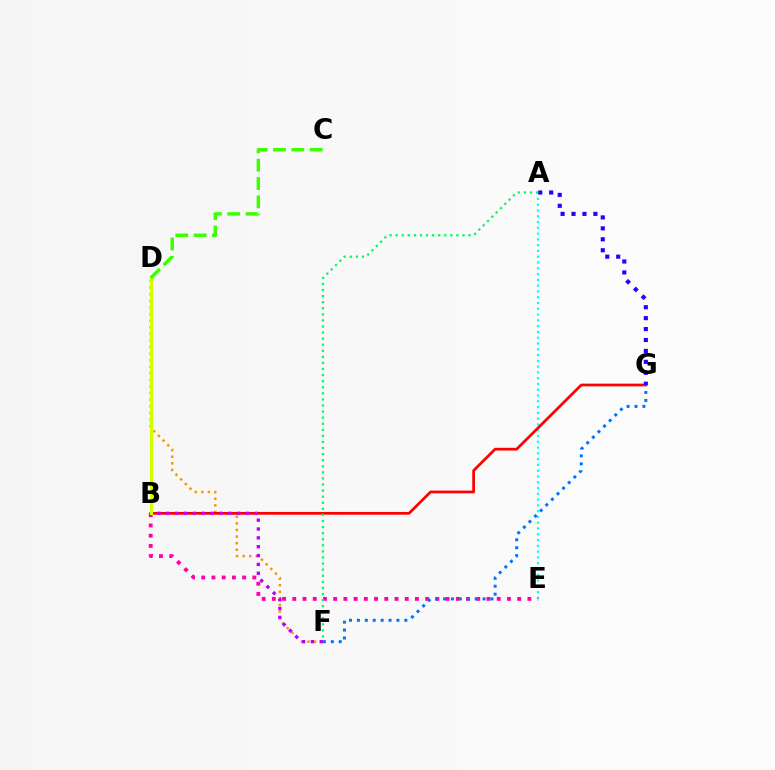{('D', 'F'): [{'color': '#ff9400', 'line_style': 'dotted', 'thickness': 1.79}], ('A', 'E'): [{'color': '#00fff6', 'line_style': 'dotted', 'thickness': 1.57}], ('B', 'G'): [{'color': '#ff0000', 'line_style': 'solid', 'thickness': 1.97}], ('A', 'G'): [{'color': '#2500ff', 'line_style': 'dotted', 'thickness': 2.97}], ('B', 'F'): [{'color': '#b900ff', 'line_style': 'dotted', 'thickness': 2.4}], ('B', 'E'): [{'color': '#ff00ac', 'line_style': 'dotted', 'thickness': 2.78}], ('A', 'F'): [{'color': '#00ff5c', 'line_style': 'dotted', 'thickness': 1.65}], ('B', 'D'): [{'color': '#d1ff00', 'line_style': 'solid', 'thickness': 2.15}], ('C', 'D'): [{'color': '#3dff00', 'line_style': 'dashed', 'thickness': 2.49}], ('F', 'G'): [{'color': '#0074ff', 'line_style': 'dotted', 'thickness': 2.15}]}